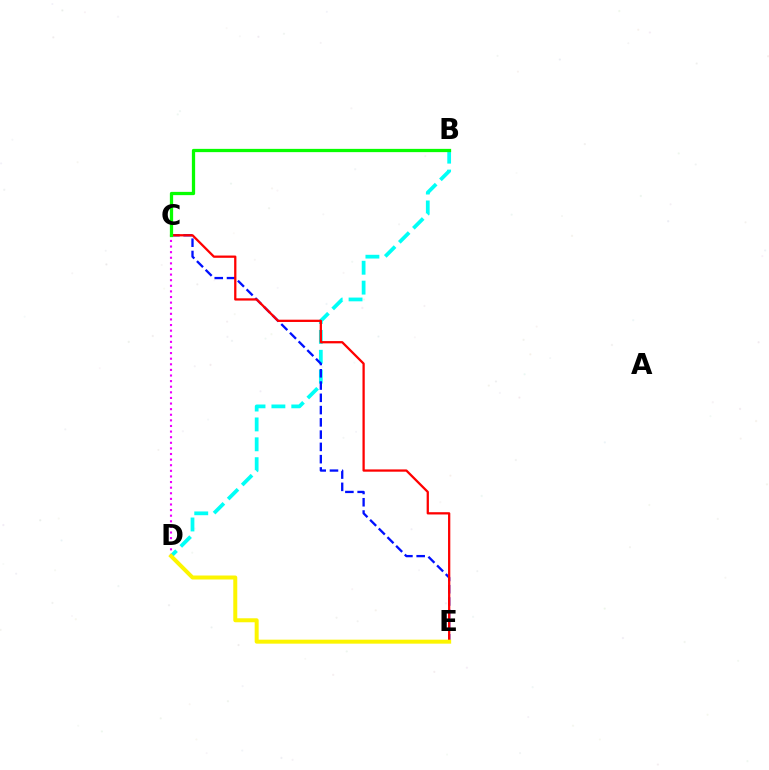{('B', 'D'): [{'color': '#00fff6', 'line_style': 'dashed', 'thickness': 2.7}], ('C', 'E'): [{'color': '#0010ff', 'line_style': 'dashed', 'thickness': 1.67}, {'color': '#ff0000', 'line_style': 'solid', 'thickness': 1.64}], ('C', 'D'): [{'color': '#ee00ff', 'line_style': 'dotted', 'thickness': 1.52}], ('B', 'C'): [{'color': '#08ff00', 'line_style': 'solid', 'thickness': 2.35}], ('D', 'E'): [{'color': '#fcf500', 'line_style': 'solid', 'thickness': 2.87}]}